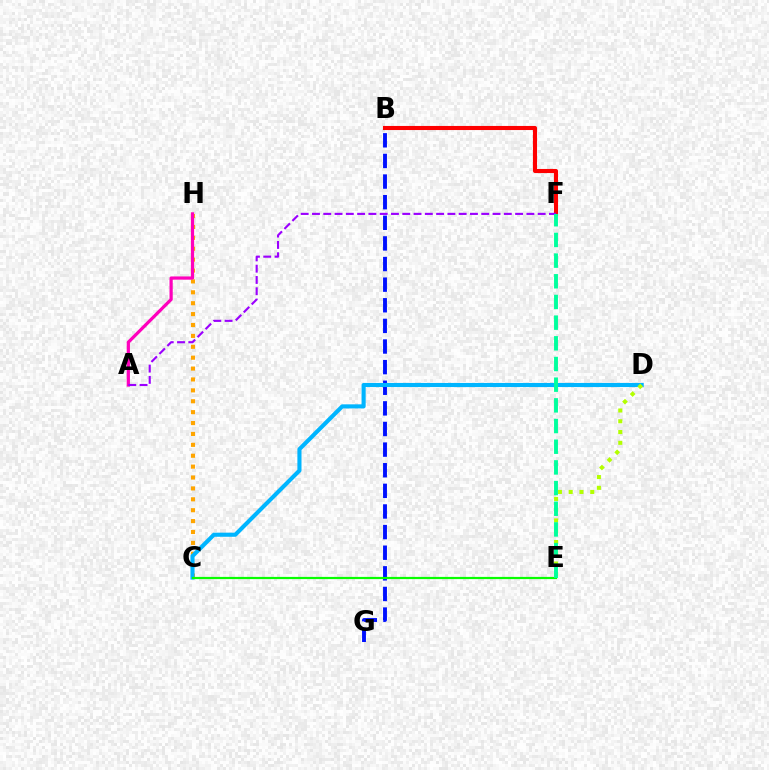{('C', 'H'): [{'color': '#ffa500', 'line_style': 'dotted', 'thickness': 2.96}], ('B', 'G'): [{'color': '#0010ff', 'line_style': 'dashed', 'thickness': 2.8}], ('C', 'D'): [{'color': '#00b5ff', 'line_style': 'solid', 'thickness': 2.96}], ('C', 'E'): [{'color': '#08ff00', 'line_style': 'solid', 'thickness': 1.59}], ('D', 'E'): [{'color': '#b3ff00', 'line_style': 'dotted', 'thickness': 2.93}], ('B', 'F'): [{'color': '#ff0000', 'line_style': 'solid', 'thickness': 2.94}], ('A', 'H'): [{'color': '#ff00bd', 'line_style': 'solid', 'thickness': 2.32}], ('A', 'F'): [{'color': '#9b00ff', 'line_style': 'dashed', 'thickness': 1.53}], ('E', 'F'): [{'color': '#00ff9d', 'line_style': 'dashed', 'thickness': 2.81}]}